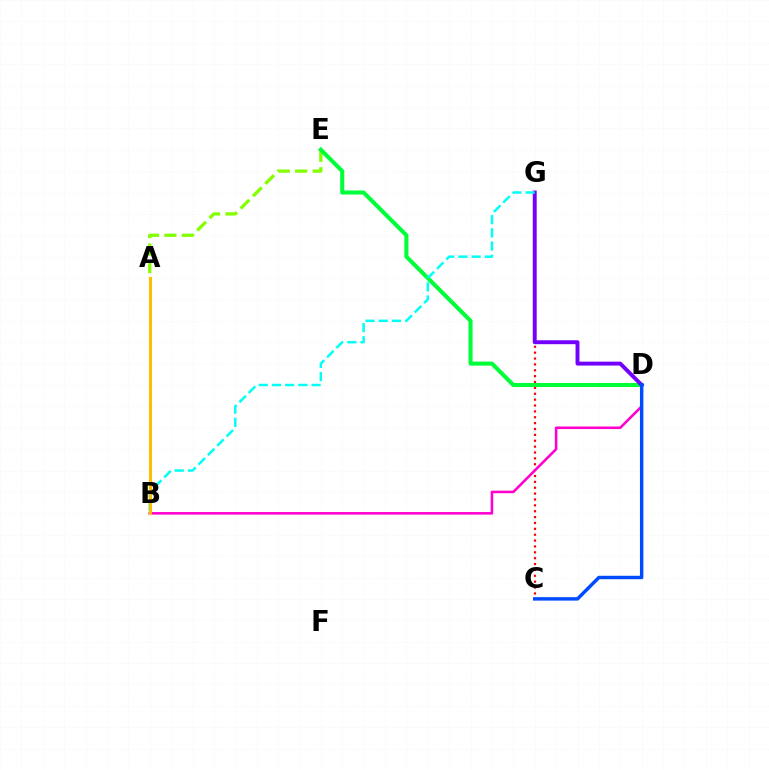{('A', 'E'): [{'color': '#84ff00', 'line_style': 'dashed', 'thickness': 2.37}], ('C', 'G'): [{'color': '#ff0000', 'line_style': 'dotted', 'thickness': 1.6}], ('D', 'E'): [{'color': '#00ff39', 'line_style': 'solid', 'thickness': 2.93}], ('B', 'D'): [{'color': '#ff00cf', 'line_style': 'solid', 'thickness': 1.85}], ('D', 'G'): [{'color': '#7200ff', 'line_style': 'solid', 'thickness': 2.82}], ('C', 'D'): [{'color': '#004bff', 'line_style': 'solid', 'thickness': 2.48}], ('B', 'G'): [{'color': '#00fff6', 'line_style': 'dashed', 'thickness': 1.79}], ('A', 'B'): [{'color': '#ffbd00', 'line_style': 'solid', 'thickness': 2.22}]}